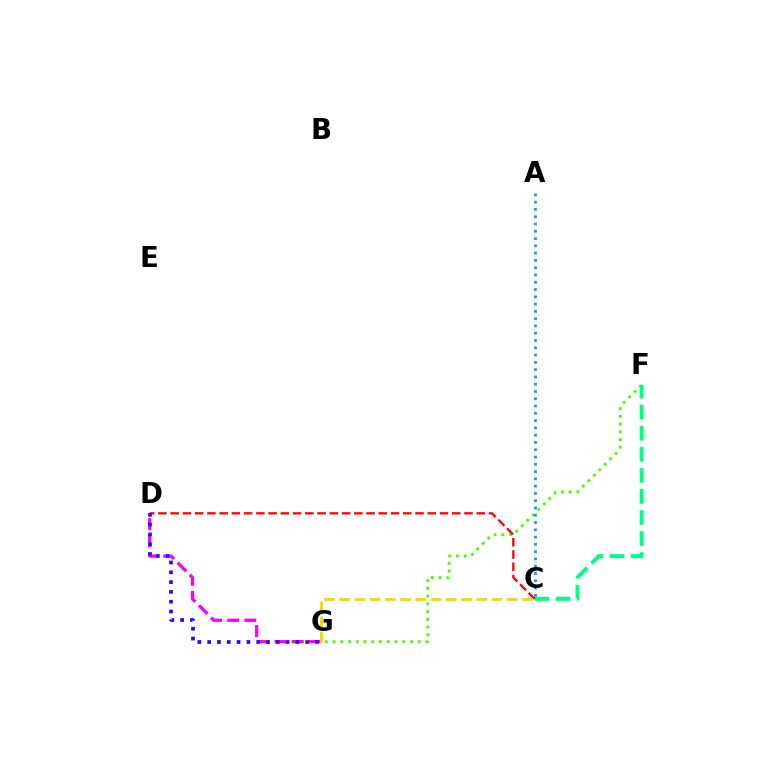{('F', 'G'): [{'color': '#4fff00', 'line_style': 'dotted', 'thickness': 2.1}], ('D', 'G'): [{'color': '#ff00ed', 'line_style': 'dashed', 'thickness': 2.33}, {'color': '#3700ff', 'line_style': 'dotted', 'thickness': 2.66}], ('C', 'F'): [{'color': '#00ff86', 'line_style': 'dashed', 'thickness': 2.86}], ('C', 'D'): [{'color': '#ff0000', 'line_style': 'dashed', 'thickness': 1.66}], ('A', 'C'): [{'color': '#009eff', 'line_style': 'dotted', 'thickness': 1.98}], ('C', 'G'): [{'color': '#ffd500', 'line_style': 'dashed', 'thickness': 2.07}]}